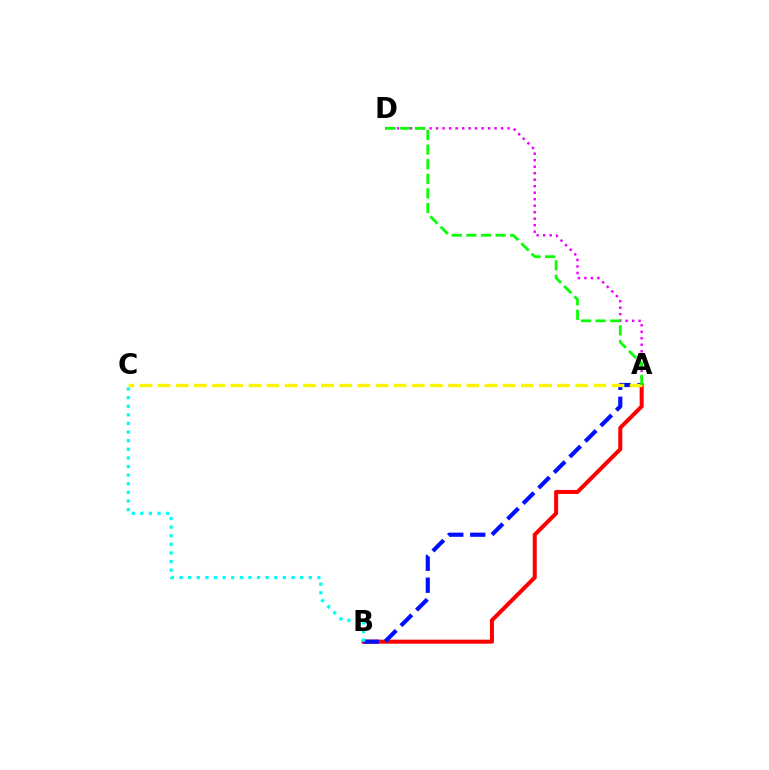{('A', 'B'): [{'color': '#ff0000', 'line_style': 'solid', 'thickness': 2.9}, {'color': '#0010ff', 'line_style': 'dashed', 'thickness': 2.99}], ('A', 'D'): [{'color': '#ee00ff', 'line_style': 'dotted', 'thickness': 1.77}, {'color': '#08ff00', 'line_style': 'dashed', 'thickness': 1.98}], ('A', 'C'): [{'color': '#fcf500', 'line_style': 'dashed', 'thickness': 2.47}], ('B', 'C'): [{'color': '#00fff6', 'line_style': 'dotted', 'thickness': 2.34}]}